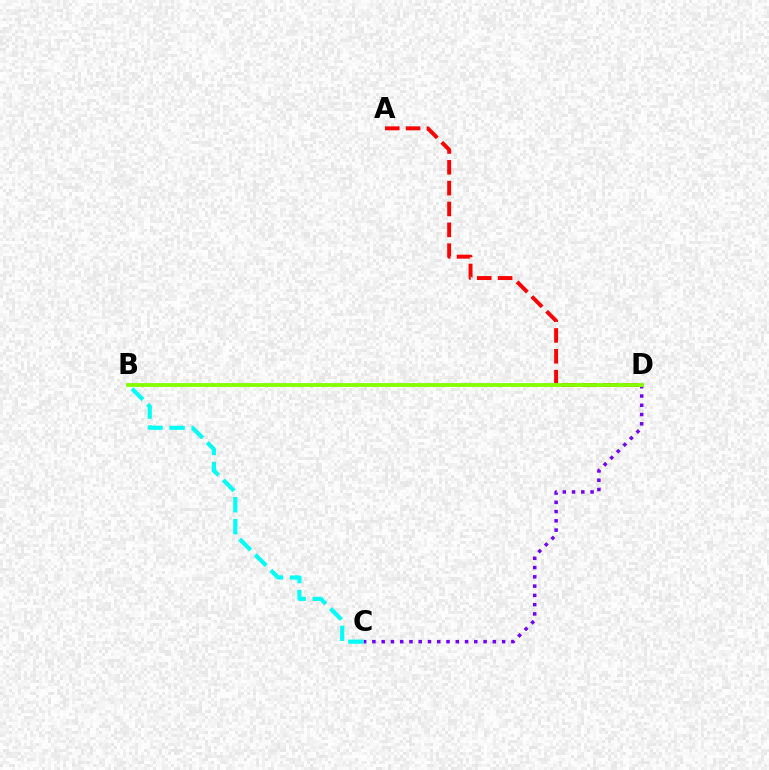{('C', 'D'): [{'color': '#7200ff', 'line_style': 'dotted', 'thickness': 2.52}], ('B', 'C'): [{'color': '#00fff6', 'line_style': 'dashed', 'thickness': 2.99}], ('A', 'D'): [{'color': '#ff0000', 'line_style': 'dashed', 'thickness': 2.83}], ('B', 'D'): [{'color': '#84ff00', 'line_style': 'solid', 'thickness': 2.74}]}